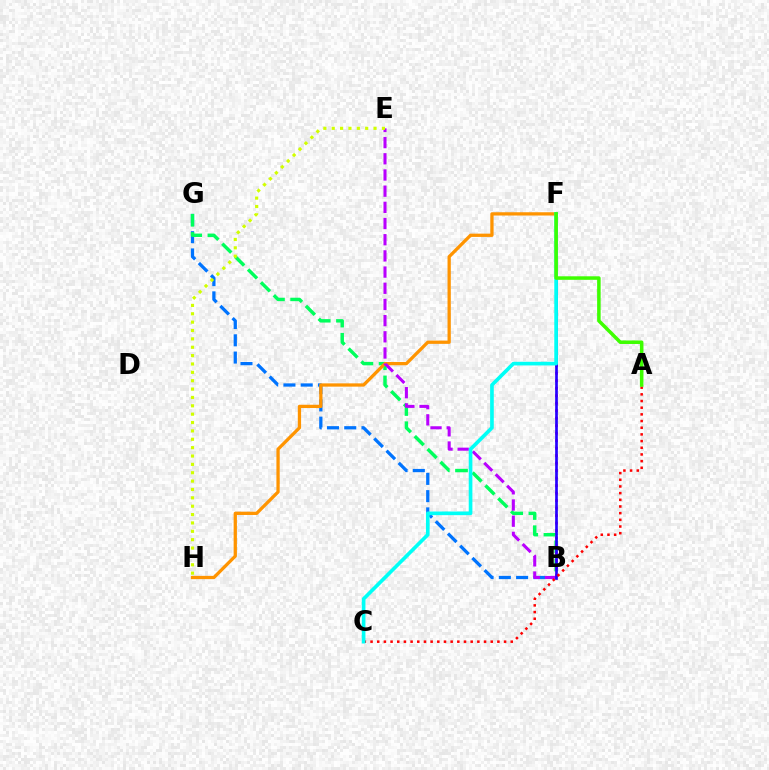{('B', 'G'): [{'color': '#0074ff', 'line_style': 'dashed', 'thickness': 2.35}, {'color': '#00ff5c', 'line_style': 'dashed', 'thickness': 2.48}], ('F', 'H'): [{'color': '#ff9400', 'line_style': 'solid', 'thickness': 2.36}], ('B', 'E'): [{'color': '#b900ff', 'line_style': 'dashed', 'thickness': 2.2}], ('B', 'F'): [{'color': '#ff00ac', 'line_style': 'dotted', 'thickness': 2.04}, {'color': '#2500ff', 'line_style': 'solid', 'thickness': 1.93}], ('A', 'C'): [{'color': '#ff0000', 'line_style': 'dotted', 'thickness': 1.81}], ('C', 'F'): [{'color': '#00fff6', 'line_style': 'solid', 'thickness': 2.63}], ('E', 'H'): [{'color': '#d1ff00', 'line_style': 'dotted', 'thickness': 2.27}], ('A', 'F'): [{'color': '#3dff00', 'line_style': 'solid', 'thickness': 2.53}]}